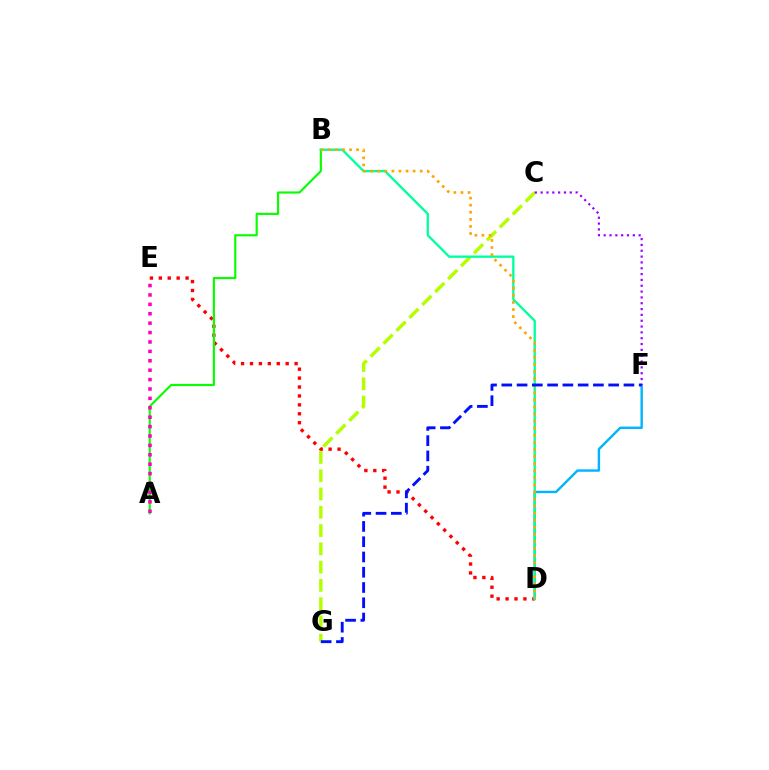{('D', 'E'): [{'color': '#ff0000', 'line_style': 'dotted', 'thickness': 2.42}], ('C', 'G'): [{'color': '#b3ff00', 'line_style': 'dashed', 'thickness': 2.48}], ('A', 'B'): [{'color': '#08ff00', 'line_style': 'solid', 'thickness': 1.56}], ('D', 'F'): [{'color': '#00b5ff', 'line_style': 'solid', 'thickness': 1.73}], ('B', 'D'): [{'color': '#00ff9d', 'line_style': 'solid', 'thickness': 1.68}, {'color': '#ffa500', 'line_style': 'dotted', 'thickness': 1.93}], ('C', 'F'): [{'color': '#9b00ff', 'line_style': 'dotted', 'thickness': 1.58}], ('F', 'G'): [{'color': '#0010ff', 'line_style': 'dashed', 'thickness': 2.07}], ('A', 'E'): [{'color': '#ff00bd', 'line_style': 'dotted', 'thickness': 2.55}]}